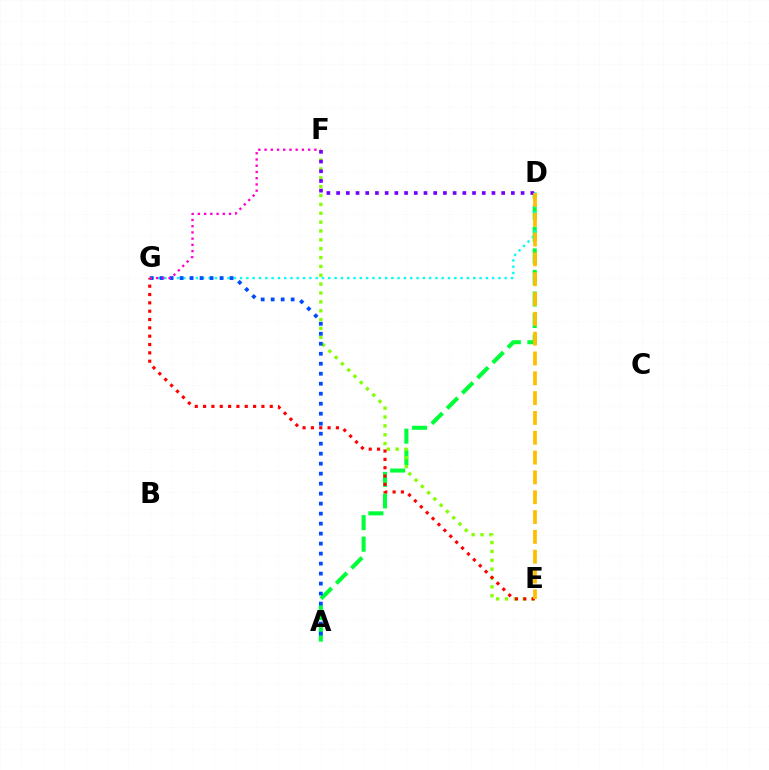{('A', 'D'): [{'color': '#00ff39', 'line_style': 'dashed', 'thickness': 2.93}], ('E', 'F'): [{'color': '#84ff00', 'line_style': 'dotted', 'thickness': 2.41}], ('D', 'G'): [{'color': '#00fff6', 'line_style': 'dotted', 'thickness': 1.71}], ('A', 'G'): [{'color': '#004bff', 'line_style': 'dotted', 'thickness': 2.72}], ('E', 'G'): [{'color': '#ff0000', 'line_style': 'dotted', 'thickness': 2.26}], ('D', 'F'): [{'color': '#7200ff', 'line_style': 'dotted', 'thickness': 2.64}], ('F', 'G'): [{'color': '#ff00cf', 'line_style': 'dotted', 'thickness': 1.69}], ('D', 'E'): [{'color': '#ffbd00', 'line_style': 'dashed', 'thickness': 2.69}]}